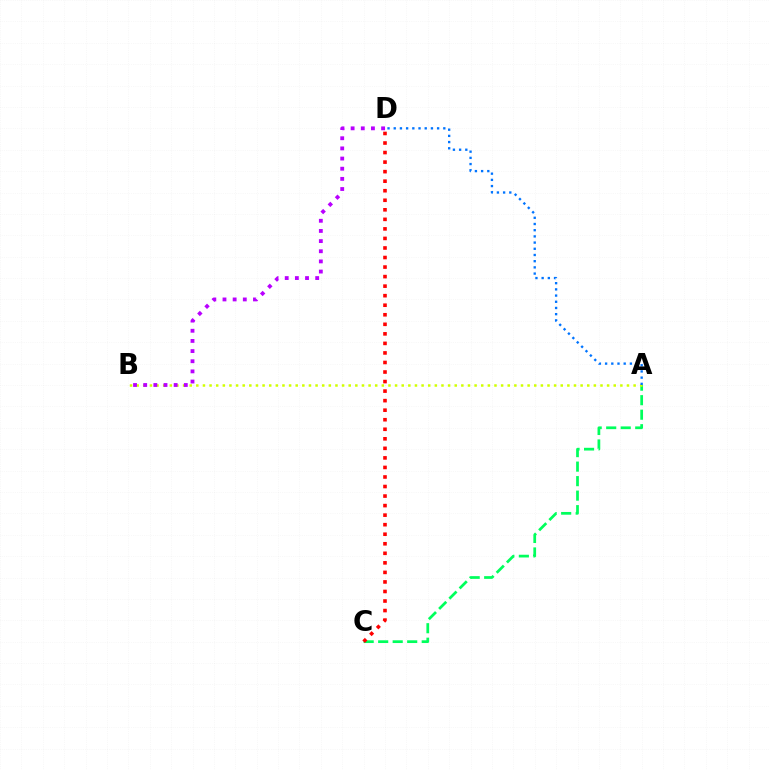{('A', 'C'): [{'color': '#00ff5c', 'line_style': 'dashed', 'thickness': 1.97}], ('C', 'D'): [{'color': '#ff0000', 'line_style': 'dotted', 'thickness': 2.59}], ('A', 'B'): [{'color': '#d1ff00', 'line_style': 'dotted', 'thickness': 1.8}], ('A', 'D'): [{'color': '#0074ff', 'line_style': 'dotted', 'thickness': 1.68}], ('B', 'D'): [{'color': '#b900ff', 'line_style': 'dotted', 'thickness': 2.76}]}